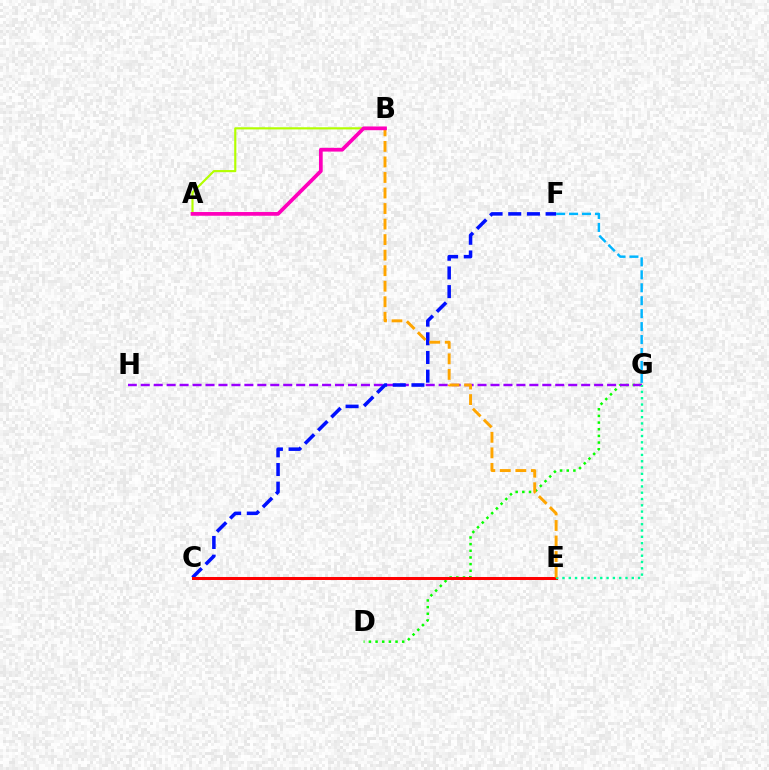{('A', 'B'): [{'color': '#b3ff00', 'line_style': 'solid', 'thickness': 1.55}, {'color': '#ff00bd', 'line_style': 'solid', 'thickness': 2.68}], ('D', 'G'): [{'color': '#08ff00', 'line_style': 'dotted', 'thickness': 1.81}], ('G', 'H'): [{'color': '#9b00ff', 'line_style': 'dashed', 'thickness': 1.76}], ('C', 'F'): [{'color': '#0010ff', 'line_style': 'dashed', 'thickness': 2.54}], ('C', 'E'): [{'color': '#ff0000', 'line_style': 'solid', 'thickness': 2.17}], ('E', 'G'): [{'color': '#00ff9d', 'line_style': 'dotted', 'thickness': 1.71}], ('B', 'E'): [{'color': '#ffa500', 'line_style': 'dashed', 'thickness': 2.11}], ('F', 'G'): [{'color': '#00b5ff', 'line_style': 'dashed', 'thickness': 1.76}]}